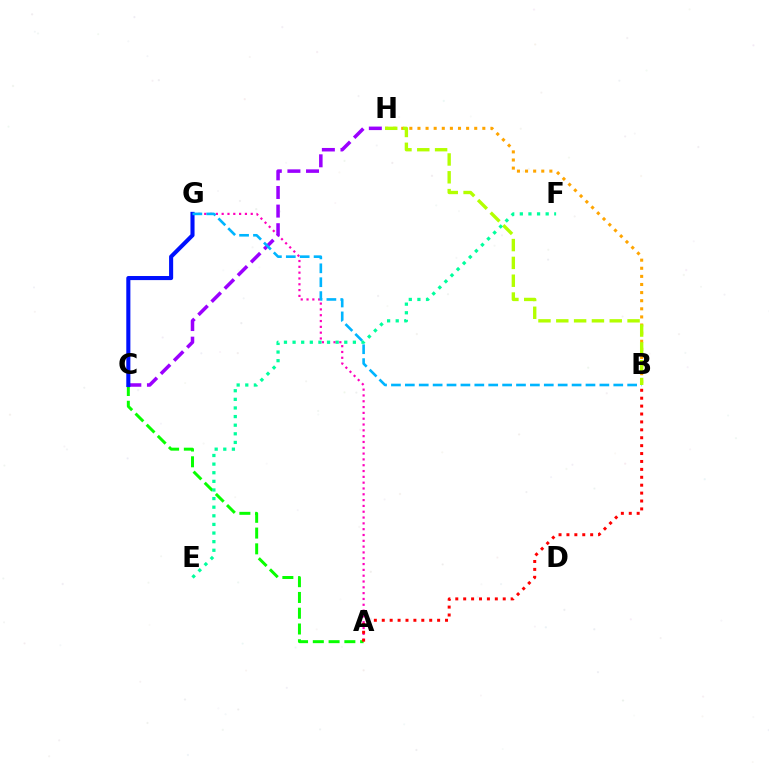{('A', 'C'): [{'color': '#08ff00', 'line_style': 'dashed', 'thickness': 2.14}], ('A', 'G'): [{'color': '#ff00bd', 'line_style': 'dotted', 'thickness': 1.58}], ('C', 'H'): [{'color': '#9b00ff', 'line_style': 'dashed', 'thickness': 2.53}], ('C', 'G'): [{'color': '#0010ff', 'line_style': 'solid', 'thickness': 2.94}], ('B', 'H'): [{'color': '#ffa500', 'line_style': 'dotted', 'thickness': 2.2}, {'color': '#b3ff00', 'line_style': 'dashed', 'thickness': 2.42}], ('B', 'G'): [{'color': '#00b5ff', 'line_style': 'dashed', 'thickness': 1.89}], ('A', 'B'): [{'color': '#ff0000', 'line_style': 'dotted', 'thickness': 2.15}], ('E', 'F'): [{'color': '#00ff9d', 'line_style': 'dotted', 'thickness': 2.34}]}